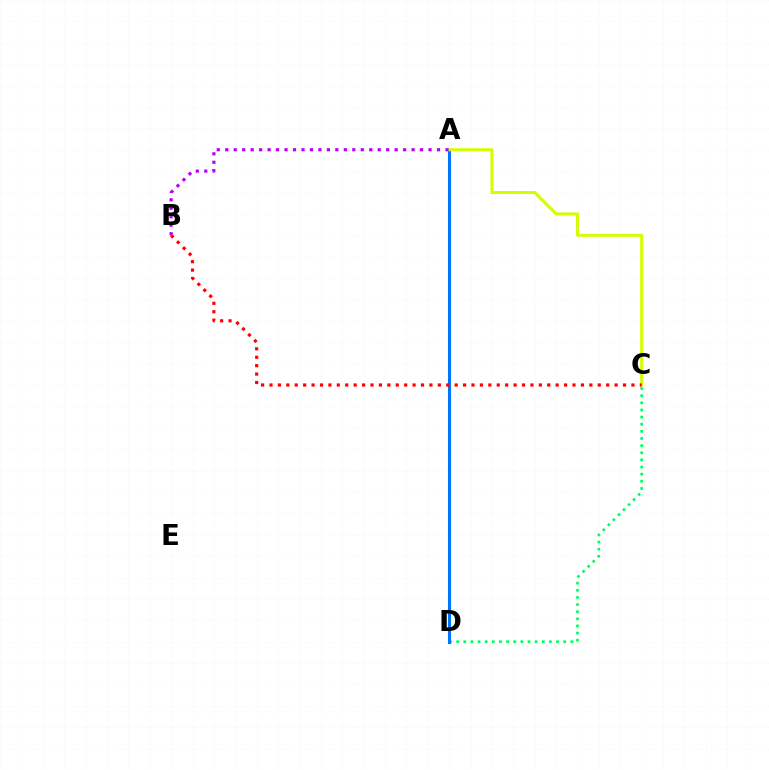{('C', 'D'): [{'color': '#00ff5c', 'line_style': 'dotted', 'thickness': 1.94}], ('A', 'D'): [{'color': '#0074ff', 'line_style': 'solid', 'thickness': 2.21}], ('A', 'C'): [{'color': '#d1ff00', 'line_style': 'solid', 'thickness': 2.16}], ('A', 'B'): [{'color': '#b900ff', 'line_style': 'dotted', 'thickness': 2.3}], ('B', 'C'): [{'color': '#ff0000', 'line_style': 'dotted', 'thickness': 2.29}]}